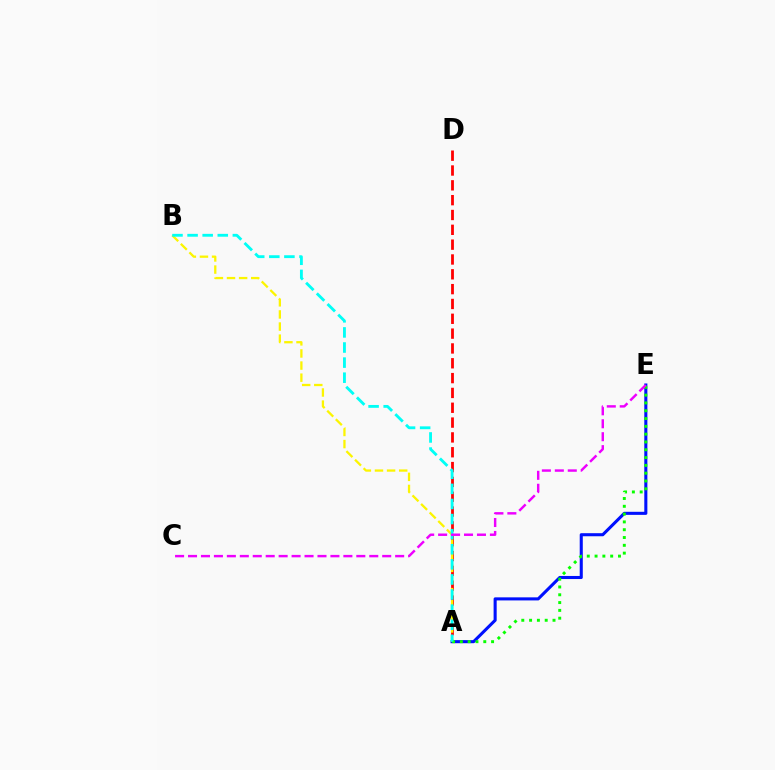{('A', 'D'): [{'color': '#ff0000', 'line_style': 'dashed', 'thickness': 2.01}], ('A', 'E'): [{'color': '#0010ff', 'line_style': 'solid', 'thickness': 2.21}, {'color': '#08ff00', 'line_style': 'dotted', 'thickness': 2.12}], ('A', 'B'): [{'color': '#fcf500', 'line_style': 'dashed', 'thickness': 1.65}, {'color': '#00fff6', 'line_style': 'dashed', 'thickness': 2.05}], ('C', 'E'): [{'color': '#ee00ff', 'line_style': 'dashed', 'thickness': 1.76}]}